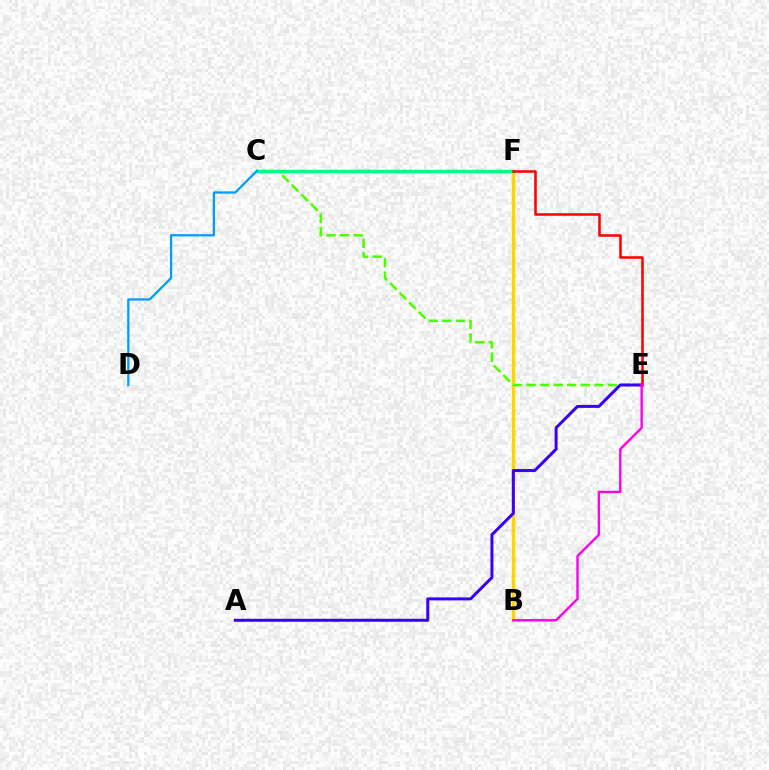{('B', 'F'): [{'color': '#ffd500', 'line_style': 'solid', 'thickness': 2.44}], ('C', 'E'): [{'color': '#4fff00', 'line_style': 'dashed', 'thickness': 1.84}], ('C', 'F'): [{'color': '#00ff86', 'line_style': 'solid', 'thickness': 2.5}], ('A', 'E'): [{'color': '#3700ff', 'line_style': 'solid', 'thickness': 2.16}], ('E', 'F'): [{'color': '#ff0000', 'line_style': 'solid', 'thickness': 1.83}], ('B', 'E'): [{'color': '#ff00ed', 'line_style': 'solid', 'thickness': 1.73}], ('C', 'D'): [{'color': '#009eff', 'line_style': 'solid', 'thickness': 1.65}]}